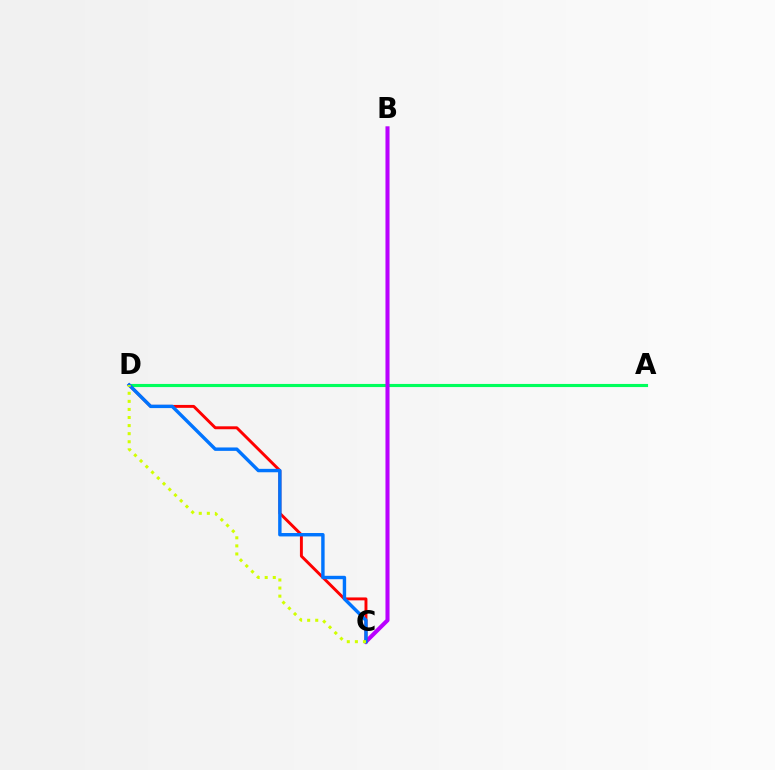{('A', 'D'): [{'color': '#00ff5c', 'line_style': 'solid', 'thickness': 2.24}], ('B', 'C'): [{'color': '#b900ff', 'line_style': 'solid', 'thickness': 2.92}], ('C', 'D'): [{'color': '#ff0000', 'line_style': 'solid', 'thickness': 2.1}, {'color': '#0074ff', 'line_style': 'solid', 'thickness': 2.46}, {'color': '#d1ff00', 'line_style': 'dotted', 'thickness': 2.19}]}